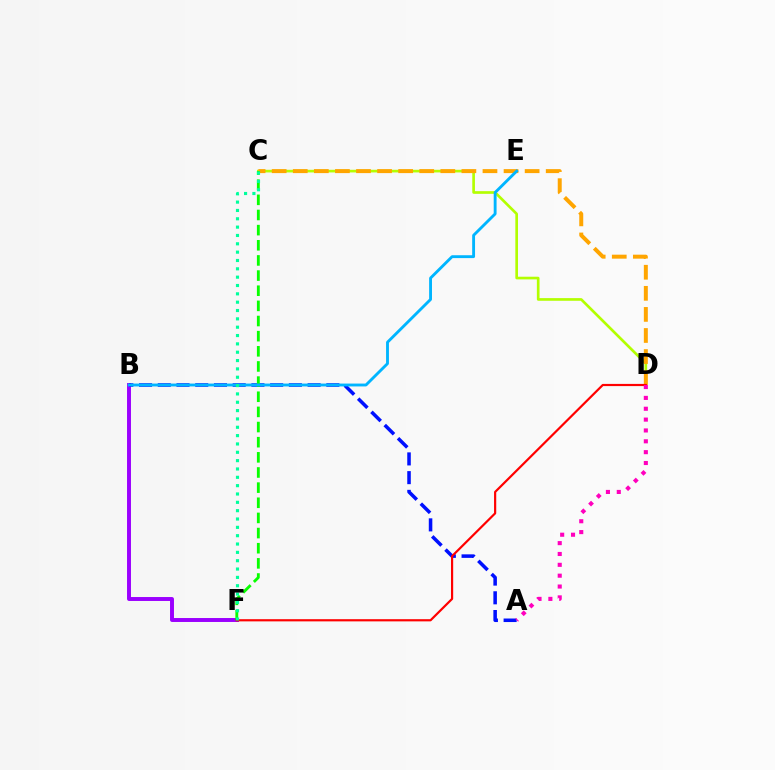{('B', 'F'): [{'color': '#9b00ff', 'line_style': 'solid', 'thickness': 2.83}], ('A', 'B'): [{'color': '#0010ff', 'line_style': 'dashed', 'thickness': 2.54}], ('C', 'D'): [{'color': '#b3ff00', 'line_style': 'solid', 'thickness': 1.92}, {'color': '#ffa500', 'line_style': 'dashed', 'thickness': 2.86}], ('C', 'F'): [{'color': '#08ff00', 'line_style': 'dashed', 'thickness': 2.06}, {'color': '#00ff9d', 'line_style': 'dotted', 'thickness': 2.27}], ('B', 'E'): [{'color': '#00b5ff', 'line_style': 'solid', 'thickness': 2.06}], ('D', 'F'): [{'color': '#ff0000', 'line_style': 'solid', 'thickness': 1.58}], ('A', 'D'): [{'color': '#ff00bd', 'line_style': 'dotted', 'thickness': 2.95}]}